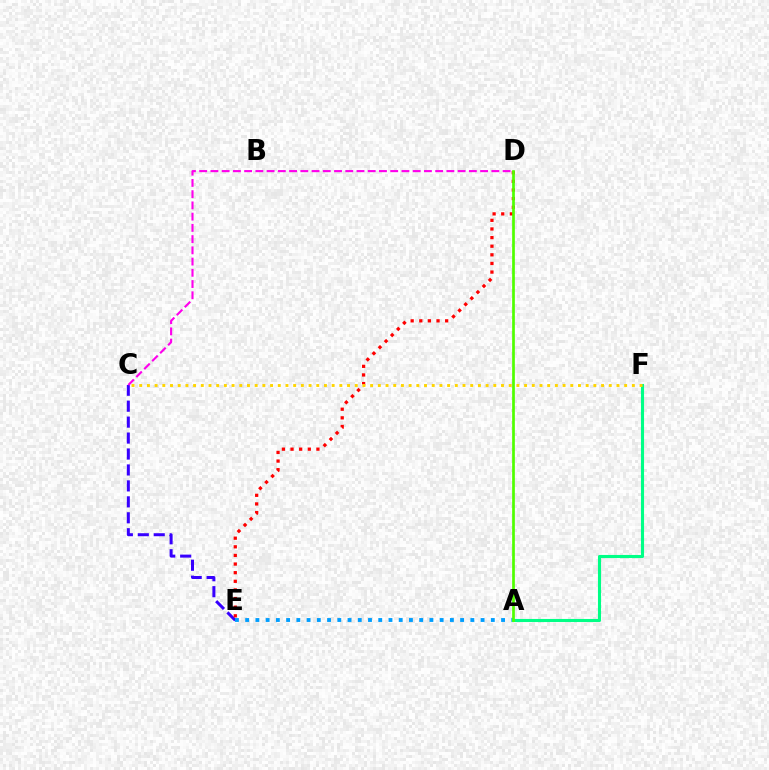{('C', 'E'): [{'color': '#3700ff', 'line_style': 'dashed', 'thickness': 2.17}], ('A', 'E'): [{'color': '#009eff', 'line_style': 'dotted', 'thickness': 2.78}], ('D', 'E'): [{'color': '#ff0000', 'line_style': 'dotted', 'thickness': 2.34}], ('A', 'F'): [{'color': '#00ff86', 'line_style': 'solid', 'thickness': 2.23}], ('C', 'D'): [{'color': '#ff00ed', 'line_style': 'dashed', 'thickness': 1.53}], ('C', 'F'): [{'color': '#ffd500', 'line_style': 'dotted', 'thickness': 2.09}], ('A', 'D'): [{'color': '#4fff00', 'line_style': 'solid', 'thickness': 1.95}]}